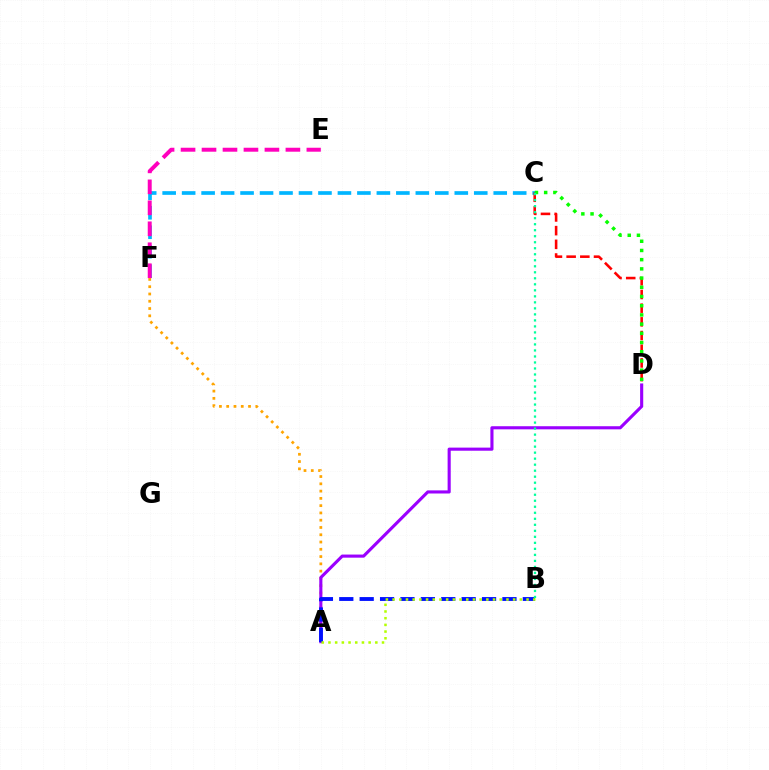{('C', 'F'): [{'color': '#00b5ff', 'line_style': 'dashed', 'thickness': 2.65}], ('A', 'F'): [{'color': '#ffa500', 'line_style': 'dotted', 'thickness': 1.98}], ('A', 'D'): [{'color': '#9b00ff', 'line_style': 'solid', 'thickness': 2.24}], ('C', 'D'): [{'color': '#ff0000', 'line_style': 'dashed', 'thickness': 1.86}, {'color': '#08ff00', 'line_style': 'dotted', 'thickness': 2.5}], ('A', 'B'): [{'color': '#0010ff', 'line_style': 'dashed', 'thickness': 2.77}, {'color': '#b3ff00', 'line_style': 'dotted', 'thickness': 1.82}], ('E', 'F'): [{'color': '#ff00bd', 'line_style': 'dashed', 'thickness': 2.85}], ('B', 'C'): [{'color': '#00ff9d', 'line_style': 'dotted', 'thickness': 1.63}]}